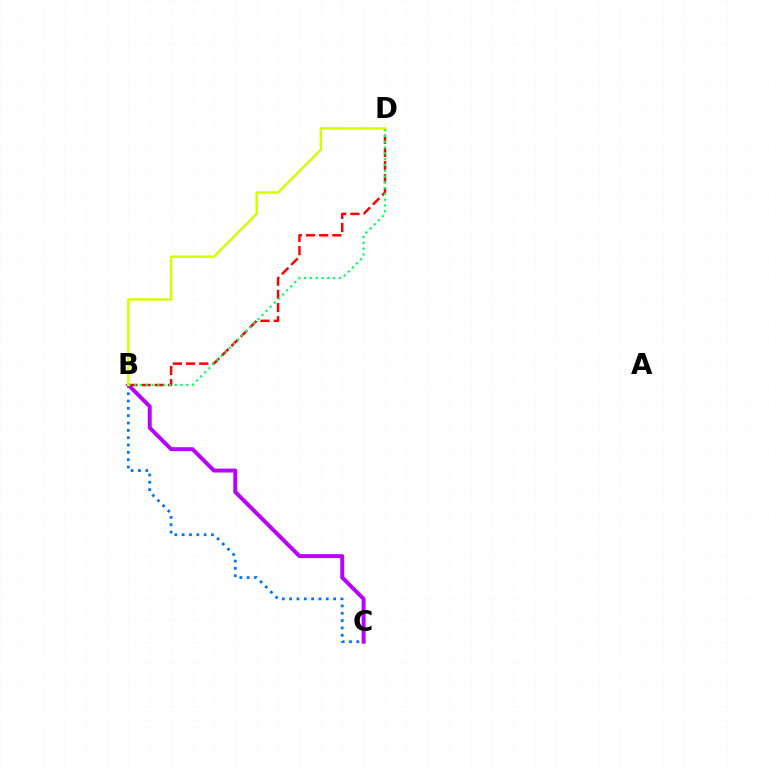{('B', 'C'): [{'color': '#0074ff', 'line_style': 'dotted', 'thickness': 1.99}, {'color': '#b900ff', 'line_style': 'solid', 'thickness': 2.84}], ('B', 'D'): [{'color': '#ff0000', 'line_style': 'dashed', 'thickness': 1.79}, {'color': '#00ff5c', 'line_style': 'dotted', 'thickness': 1.57}, {'color': '#d1ff00', 'line_style': 'solid', 'thickness': 1.76}]}